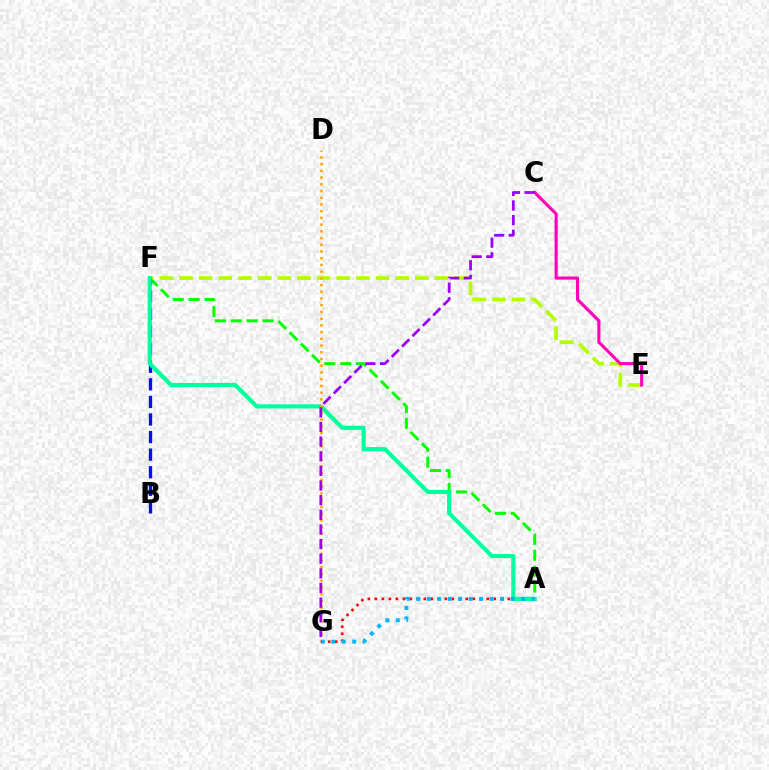{('A', 'F'): [{'color': '#08ff00', 'line_style': 'dashed', 'thickness': 2.16}, {'color': '#00ff9d', 'line_style': 'solid', 'thickness': 2.99}], ('A', 'G'): [{'color': '#ff0000', 'line_style': 'dotted', 'thickness': 1.9}, {'color': '#00b5ff', 'line_style': 'dotted', 'thickness': 2.85}], ('E', 'F'): [{'color': '#b3ff00', 'line_style': 'dashed', 'thickness': 2.67}], ('B', 'F'): [{'color': '#0010ff', 'line_style': 'dashed', 'thickness': 2.39}], ('D', 'G'): [{'color': '#ffa500', 'line_style': 'dotted', 'thickness': 1.83}], ('C', 'E'): [{'color': '#ff00bd', 'line_style': 'solid', 'thickness': 2.25}], ('C', 'G'): [{'color': '#9b00ff', 'line_style': 'dashed', 'thickness': 1.99}]}